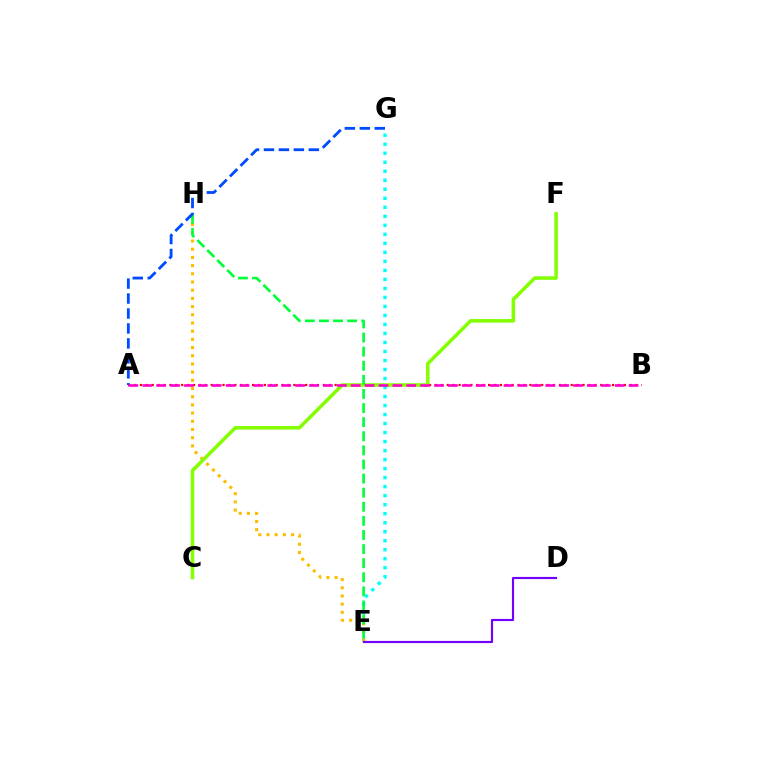{('A', 'B'): [{'color': '#ff0000', 'line_style': 'dotted', 'thickness': 1.6}, {'color': '#ff00cf', 'line_style': 'dashed', 'thickness': 1.89}], ('E', 'G'): [{'color': '#00fff6', 'line_style': 'dotted', 'thickness': 2.45}], ('E', 'H'): [{'color': '#ffbd00', 'line_style': 'dotted', 'thickness': 2.23}, {'color': '#00ff39', 'line_style': 'dashed', 'thickness': 1.92}], ('C', 'F'): [{'color': '#84ff00', 'line_style': 'solid', 'thickness': 2.54}], ('D', 'E'): [{'color': '#7200ff', 'line_style': 'solid', 'thickness': 1.55}], ('A', 'G'): [{'color': '#004bff', 'line_style': 'dashed', 'thickness': 2.03}]}